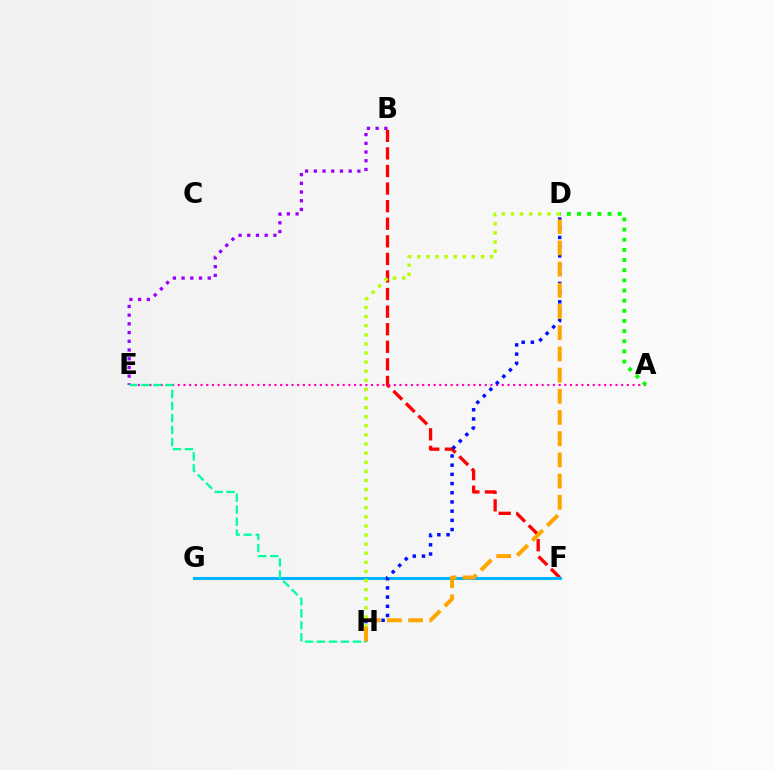{('B', 'F'): [{'color': '#ff0000', 'line_style': 'dashed', 'thickness': 2.39}], ('A', 'E'): [{'color': '#ff00bd', 'line_style': 'dotted', 'thickness': 1.54}], ('A', 'D'): [{'color': '#08ff00', 'line_style': 'dotted', 'thickness': 2.76}], ('F', 'G'): [{'color': '#00b5ff', 'line_style': 'solid', 'thickness': 2.21}], ('B', 'E'): [{'color': '#9b00ff', 'line_style': 'dotted', 'thickness': 2.37}], ('D', 'H'): [{'color': '#0010ff', 'line_style': 'dotted', 'thickness': 2.5}, {'color': '#b3ff00', 'line_style': 'dotted', 'thickness': 2.47}, {'color': '#ffa500', 'line_style': 'dashed', 'thickness': 2.88}], ('E', 'H'): [{'color': '#00ff9d', 'line_style': 'dashed', 'thickness': 1.63}]}